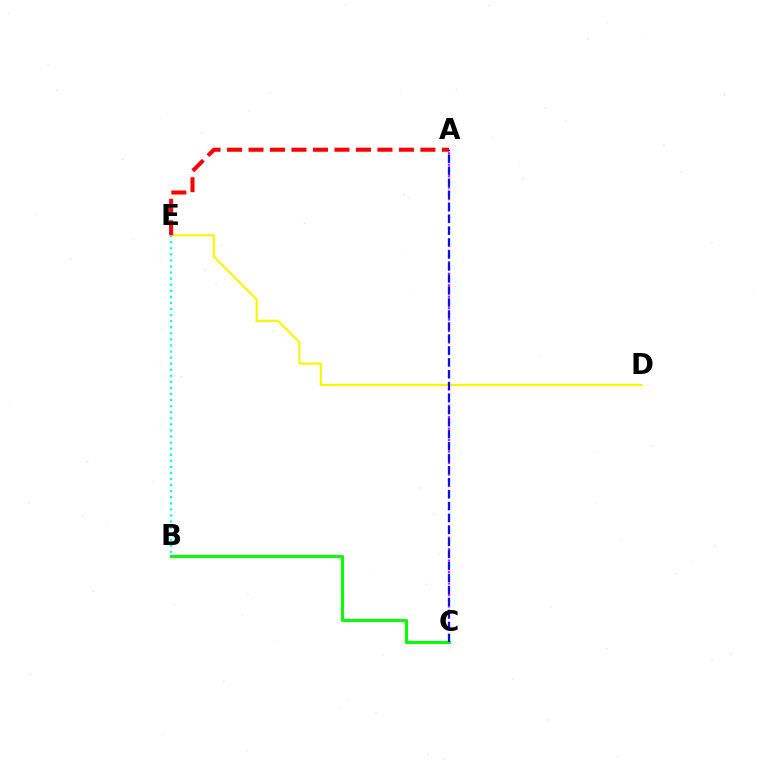{('D', 'E'): [{'color': '#fcf500', 'line_style': 'solid', 'thickness': 1.58}], ('A', 'C'): [{'color': '#ee00ff', 'line_style': 'dotted', 'thickness': 1.56}, {'color': '#0010ff', 'line_style': 'dashed', 'thickness': 1.63}], ('A', 'E'): [{'color': '#ff0000', 'line_style': 'dashed', 'thickness': 2.92}], ('B', 'E'): [{'color': '#00fff6', 'line_style': 'dotted', 'thickness': 1.65}], ('B', 'C'): [{'color': '#08ff00', 'line_style': 'solid', 'thickness': 2.22}]}